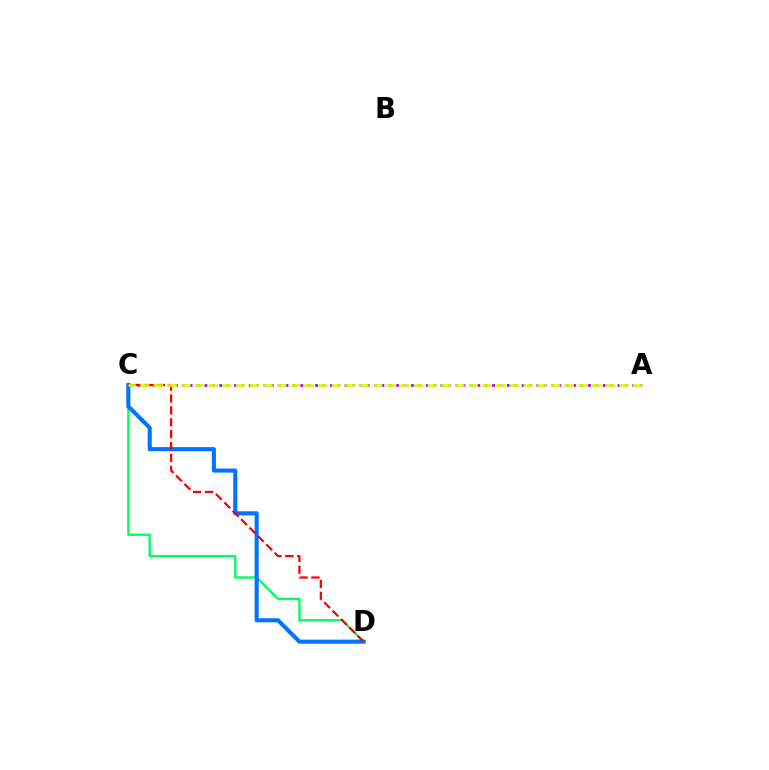{('A', 'C'): [{'color': '#b900ff', 'line_style': 'dotted', 'thickness': 2.0}, {'color': '#d1ff00', 'line_style': 'dashed', 'thickness': 1.86}], ('C', 'D'): [{'color': '#00ff5c', 'line_style': 'solid', 'thickness': 1.69}, {'color': '#0074ff', 'line_style': 'solid', 'thickness': 2.95}, {'color': '#ff0000', 'line_style': 'dashed', 'thickness': 1.61}]}